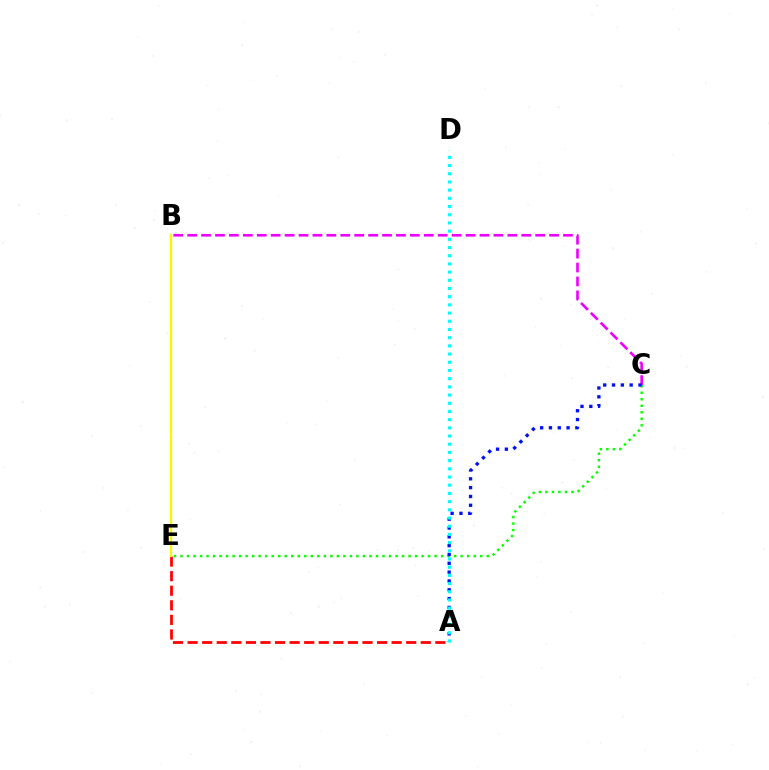{('A', 'E'): [{'color': '#ff0000', 'line_style': 'dashed', 'thickness': 1.98}], ('B', 'C'): [{'color': '#ee00ff', 'line_style': 'dashed', 'thickness': 1.89}], ('C', 'E'): [{'color': '#08ff00', 'line_style': 'dotted', 'thickness': 1.77}], ('A', 'C'): [{'color': '#0010ff', 'line_style': 'dotted', 'thickness': 2.4}], ('B', 'E'): [{'color': '#fcf500', 'line_style': 'solid', 'thickness': 1.64}], ('A', 'D'): [{'color': '#00fff6', 'line_style': 'dotted', 'thickness': 2.23}]}